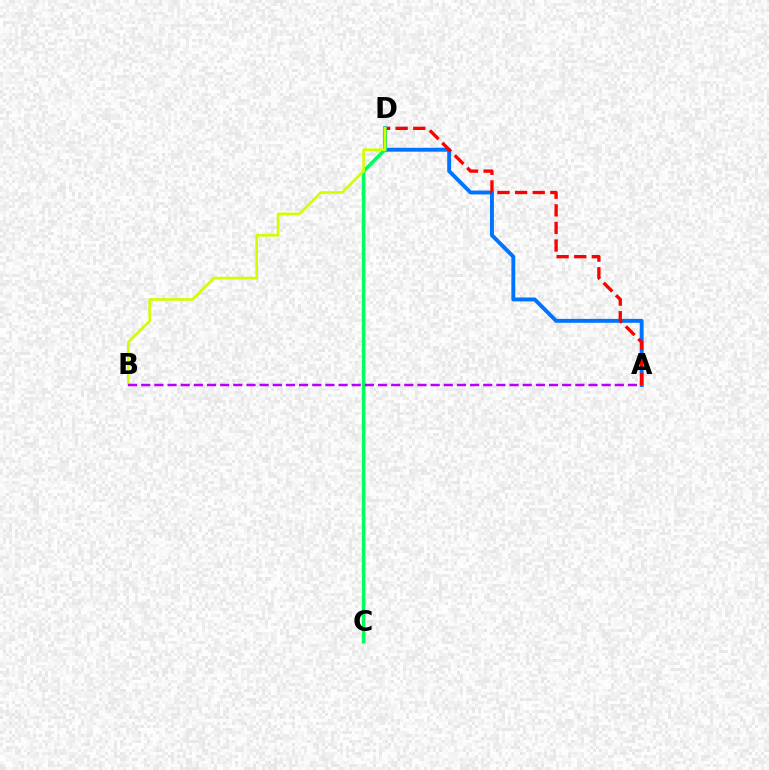{('A', 'D'): [{'color': '#0074ff', 'line_style': 'solid', 'thickness': 2.82}, {'color': '#ff0000', 'line_style': 'dashed', 'thickness': 2.39}], ('C', 'D'): [{'color': '#00ff5c', 'line_style': 'solid', 'thickness': 2.55}], ('B', 'D'): [{'color': '#d1ff00', 'line_style': 'solid', 'thickness': 1.91}], ('A', 'B'): [{'color': '#b900ff', 'line_style': 'dashed', 'thickness': 1.79}]}